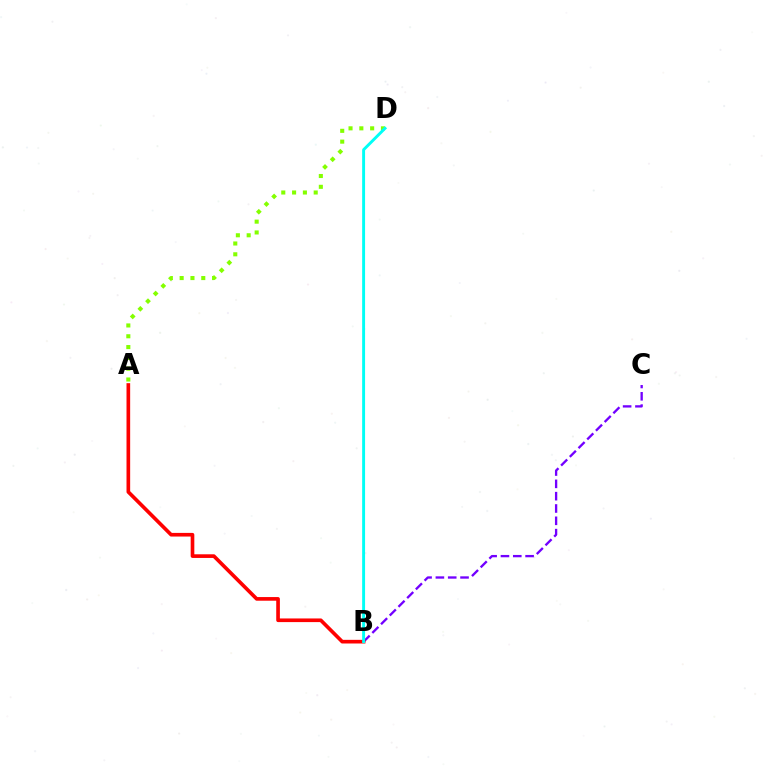{('A', 'D'): [{'color': '#84ff00', 'line_style': 'dotted', 'thickness': 2.94}], ('B', 'C'): [{'color': '#7200ff', 'line_style': 'dashed', 'thickness': 1.67}], ('A', 'B'): [{'color': '#ff0000', 'line_style': 'solid', 'thickness': 2.63}], ('B', 'D'): [{'color': '#00fff6', 'line_style': 'solid', 'thickness': 2.1}]}